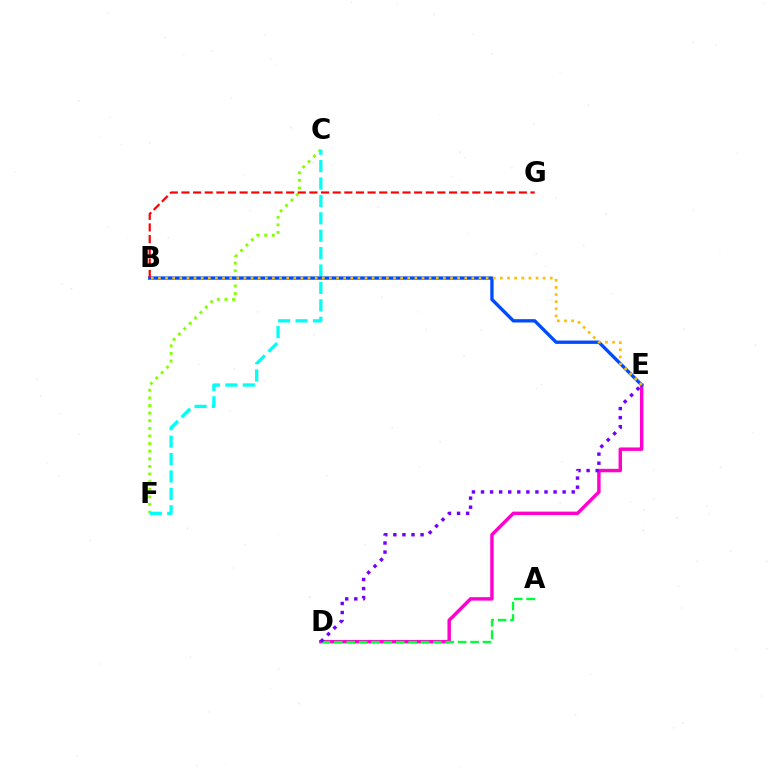{('D', 'E'): [{'color': '#ff00cf', 'line_style': 'solid', 'thickness': 2.48}, {'color': '#7200ff', 'line_style': 'dotted', 'thickness': 2.46}], ('A', 'D'): [{'color': '#00ff39', 'line_style': 'dashed', 'thickness': 1.68}], ('C', 'F'): [{'color': '#84ff00', 'line_style': 'dotted', 'thickness': 2.07}, {'color': '#00fff6', 'line_style': 'dashed', 'thickness': 2.36}], ('B', 'E'): [{'color': '#004bff', 'line_style': 'solid', 'thickness': 2.4}, {'color': '#ffbd00', 'line_style': 'dotted', 'thickness': 1.94}], ('B', 'G'): [{'color': '#ff0000', 'line_style': 'dashed', 'thickness': 1.58}]}